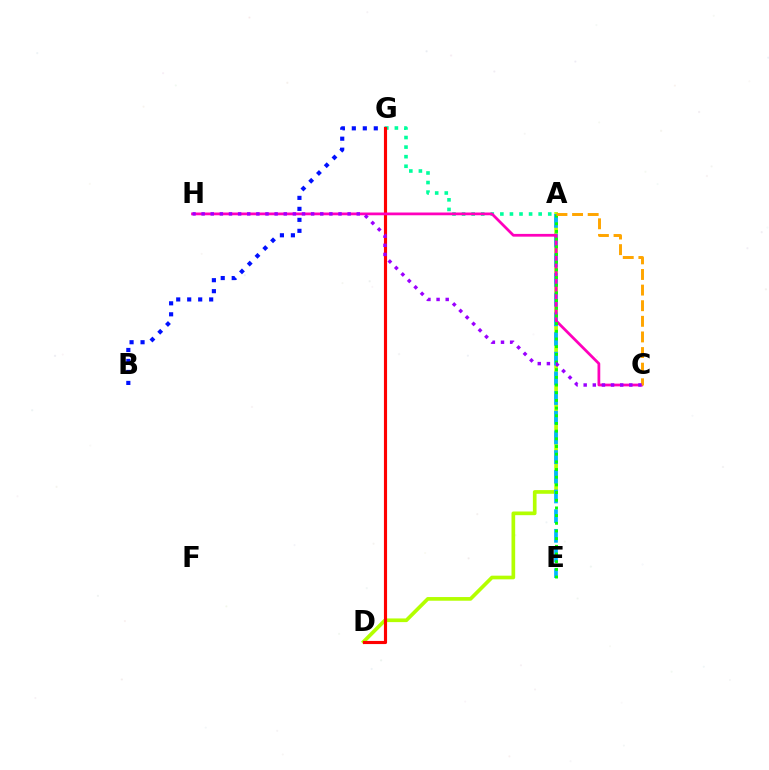{('A', 'D'): [{'color': '#b3ff00', 'line_style': 'solid', 'thickness': 2.65}], ('A', 'E'): [{'color': '#00b5ff', 'line_style': 'dashed', 'thickness': 2.67}, {'color': '#08ff00', 'line_style': 'dotted', 'thickness': 2.09}], ('B', 'G'): [{'color': '#0010ff', 'line_style': 'dotted', 'thickness': 2.98}], ('A', 'G'): [{'color': '#00ff9d', 'line_style': 'dotted', 'thickness': 2.6}], ('D', 'G'): [{'color': '#ff0000', 'line_style': 'solid', 'thickness': 2.25}], ('C', 'H'): [{'color': '#ff00bd', 'line_style': 'solid', 'thickness': 1.98}, {'color': '#9b00ff', 'line_style': 'dotted', 'thickness': 2.48}], ('A', 'C'): [{'color': '#ffa500', 'line_style': 'dashed', 'thickness': 2.12}]}